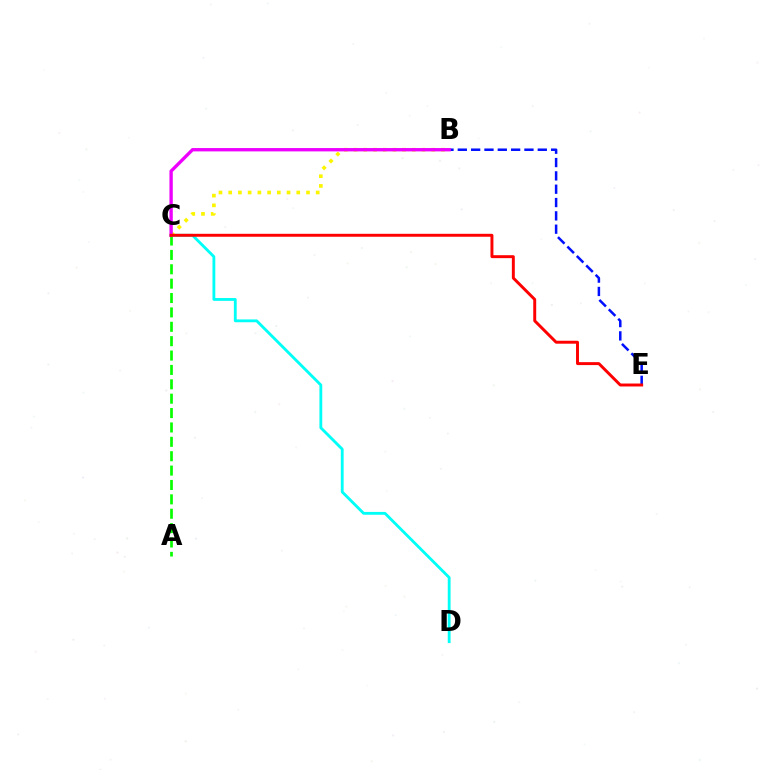{('C', 'D'): [{'color': '#00fff6', 'line_style': 'solid', 'thickness': 2.04}], ('B', 'C'): [{'color': '#fcf500', 'line_style': 'dotted', 'thickness': 2.64}, {'color': '#ee00ff', 'line_style': 'solid', 'thickness': 2.4}], ('A', 'C'): [{'color': '#08ff00', 'line_style': 'dashed', 'thickness': 1.95}], ('B', 'E'): [{'color': '#0010ff', 'line_style': 'dashed', 'thickness': 1.81}], ('C', 'E'): [{'color': '#ff0000', 'line_style': 'solid', 'thickness': 2.12}]}